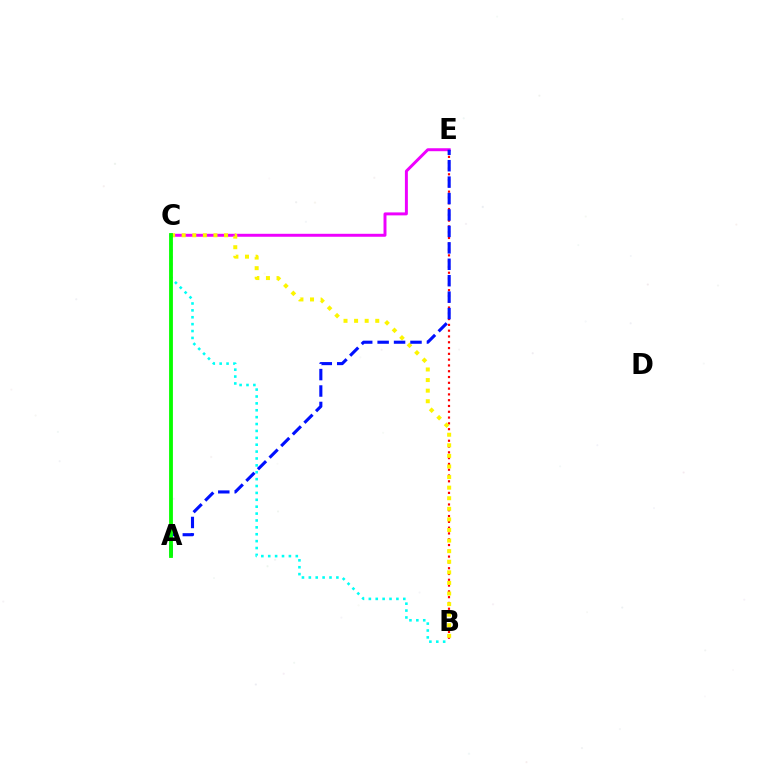{('C', 'E'): [{'color': '#ee00ff', 'line_style': 'solid', 'thickness': 2.13}], ('B', 'E'): [{'color': '#ff0000', 'line_style': 'dotted', 'thickness': 1.57}], ('B', 'C'): [{'color': '#fcf500', 'line_style': 'dotted', 'thickness': 2.88}, {'color': '#00fff6', 'line_style': 'dotted', 'thickness': 1.87}], ('A', 'E'): [{'color': '#0010ff', 'line_style': 'dashed', 'thickness': 2.23}], ('A', 'C'): [{'color': '#08ff00', 'line_style': 'solid', 'thickness': 2.75}]}